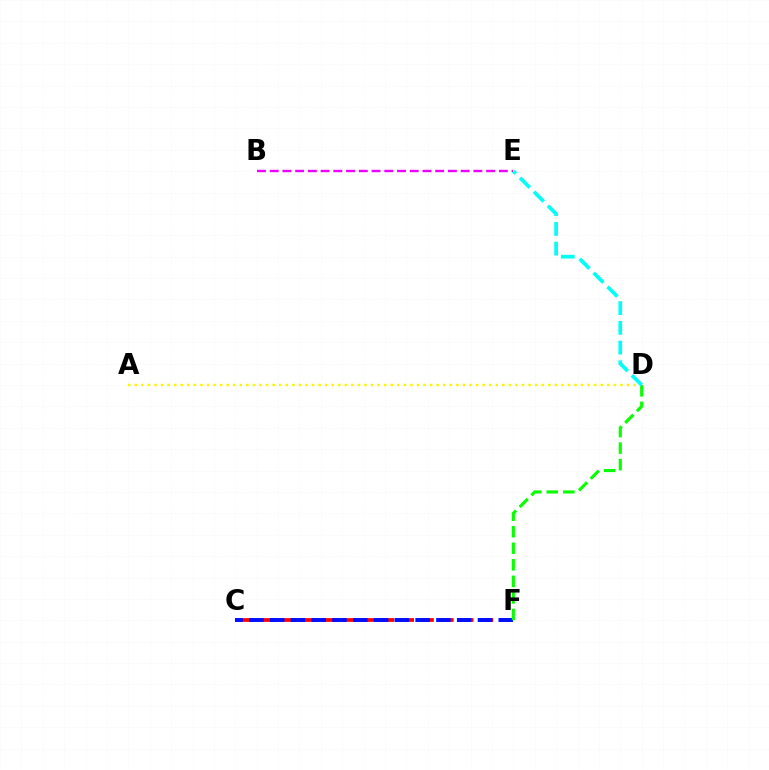{('C', 'F'): [{'color': '#ff0000', 'line_style': 'dashed', 'thickness': 2.69}, {'color': '#0010ff', 'line_style': 'dashed', 'thickness': 2.82}], ('A', 'D'): [{'color': '#fcf500', 'line_style': 'dotted', 'thickness': 1.78}], ('D', 'F'): [{'color': '#08ff00', 'line_style': 'dashed', 'thickness': 2.25}], ('B', 'E'): [{'color': '#ee00ff', 'line_style': 'dashed', 'thickness': 1.73}], ('D', 'E'): [{'color': '#00fff6', 'line_style': 'dashed', 'thickness': 2.68}]}